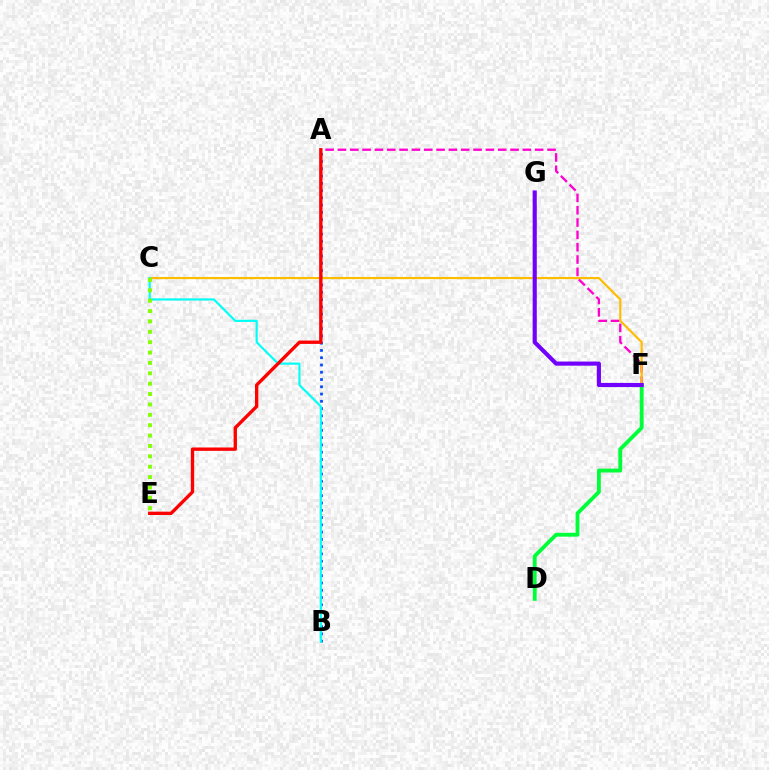{('A', 'B'): [{'color': '#004bff', 'line_style': 'dotted', 'thickness': 1.97}], ('A', 'F'): [{'color': '#ff00cf', 'line_style': 'dashed', 'thickness': 1.67}], ('C', 'F'): [{'color': '#ffbd00', 'line_style': 'solid', 'thickness': 1.56}], ('D', 'F'): [{'color': '#00ff39', 'line_style': 'solid', 'thickness': 2.78}], ('B', 'C'): [{'color': '#00fff6', 'line_style': 'solid', 'thickness': 1.56}], ('C', 'E'): [{'color': '#84ff00', 'line_style': 'dotted', 'thickness': 2.82}], ('F', 'G'): [{'color': '#7200ff', 'line_style': 'solid', 'thickness': 2.97}], ('A', 'E'): [{'color': '#ff0000', 'line_style': 'solid', 'thickness': 2.41}]}